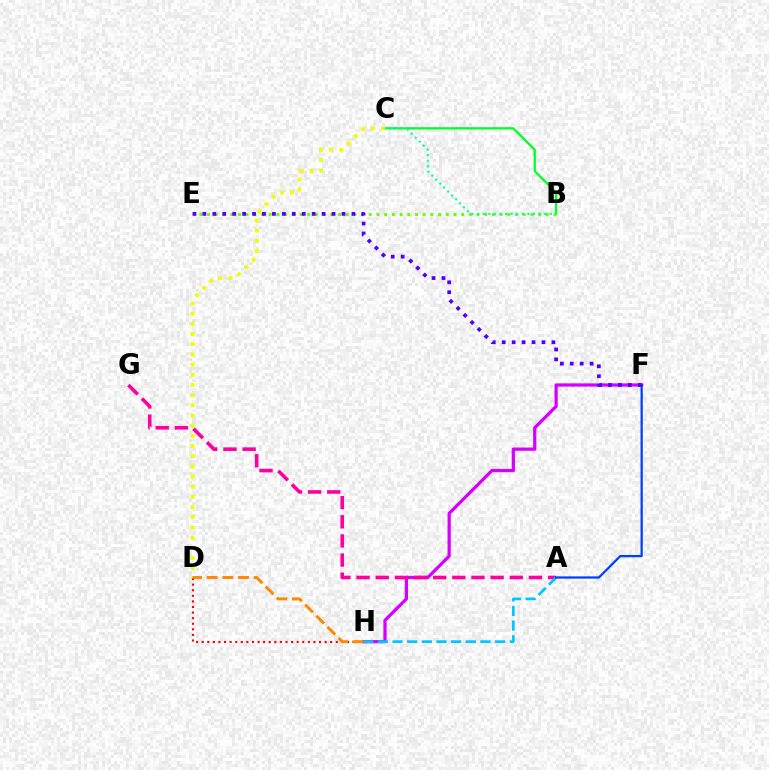{('B', 'C'): [{'color': '#00ff27', 'line_style': 'solid', 'thickness': 1.63}, {'color': '#00ffaf', 'line_style': 'dotted', 'thickness': 1.52}], ('F', 'H'): [{'color': '#d600ff', 'line_style': 'solid', 'thickness': 2.33}], ('B', 'E'): [{'color': '#66ff00', 'line_style': 'dotted', 'thickness': 2.09}], ('D', 'H'): [{'color': '#ff0000', 'line_style': 'dotted', 'thickness': 1.52}, {'color': '#ff8800', 'line_style': 'dashed', 'thickness': 2.13}], ('C', 'D'): [{'color': '#eeff00', 'line_style': 'dotted', 'thickness': 2.77}], ('A', 'G'): [{'color': '#ff00a0', 'line_style': 'dashed', 'thickness': 2.6}], ('A', 'H'): [{'color': '#00c7ff', 'line_style': 'dashed', 'thickness': 1.99}], ('A', 'F'): [{'color': '#003fff', 'line_style': 'solid', 'thickness': 1.63}], ('E', 'F'): [{'color': '#4f00ff', 'line_style': 'dotted', 'thickness': 2.7}]}